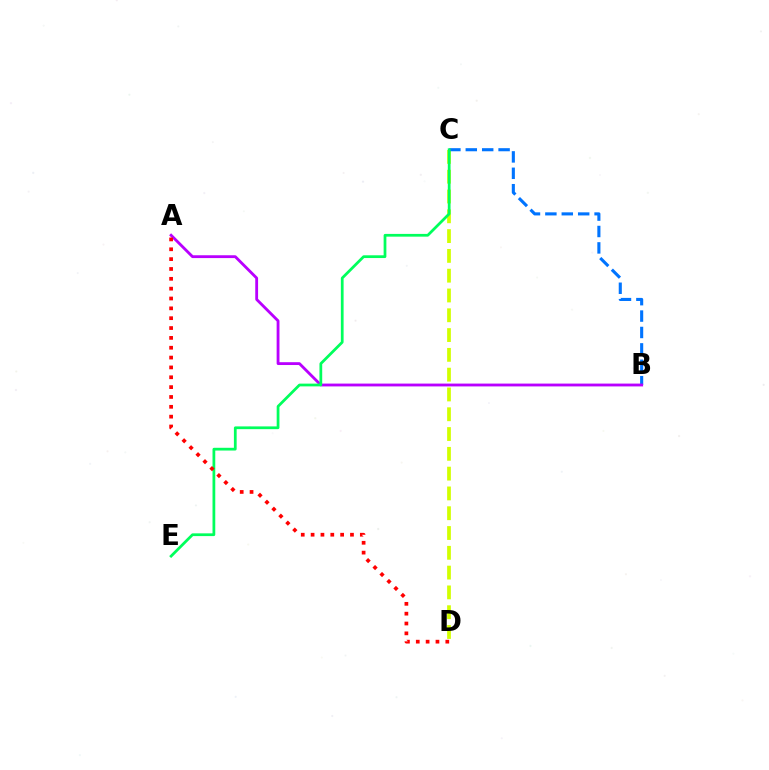{('C', 'D'): [{'color': '#d1ff00', 'line_style': 'dashed', 'thickness': 2.69}], ('B', 'C'): [{'color': '#0074ff', 'line_style': 'dashed', 'thickness': 2.23}], ('A', 'B'): [{'color': '#b900ff', 'line_style': 'solid', 'thickness': 2.04}], ('C', 'E'): [{'color': '#00ff5c', 'line_style': 'solid', 'thickness': 1.98}], ('A', 'D'): [{'color': '#ff0000', 'line_style': 'dotted', 'thickness': 2.67}]}